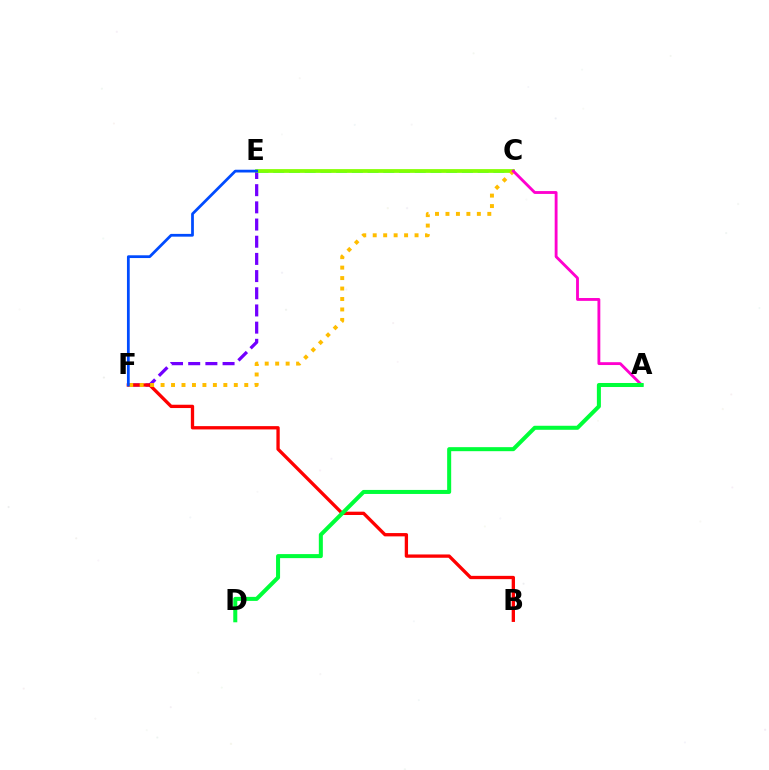{('E', 'F'): [{'color': '#7200ff', 'line_style': 'dashed', 'thickness': 2.33}, {'color': '#004bff', 'line_style': 'solid', 'thickness': 1.99}], ('B', 'F'): [{'color': '#ff0000', 'line_style': 'solid', 'thickness': 2.38}], ('C', 'E'): [{'color': '#00fff6', 'line_style': 'dashed', 'thickness': 2.14}, {'color': '#84ff00', 'line_style': 'solid', 'thickness': 2.71}], ('C', 'F'): [{'color': '#ffbd00', 'line_style': 'dotted', 'thickness': 2.84}], ('A', 'C'): [{'color': '#ff00cf', 'line_style': 'solid', 'thickness': 2.05}], ('A', 'D'): [{'color': '#00ff39', 'line_style': 'solid', 'thickness': 2.9}]}